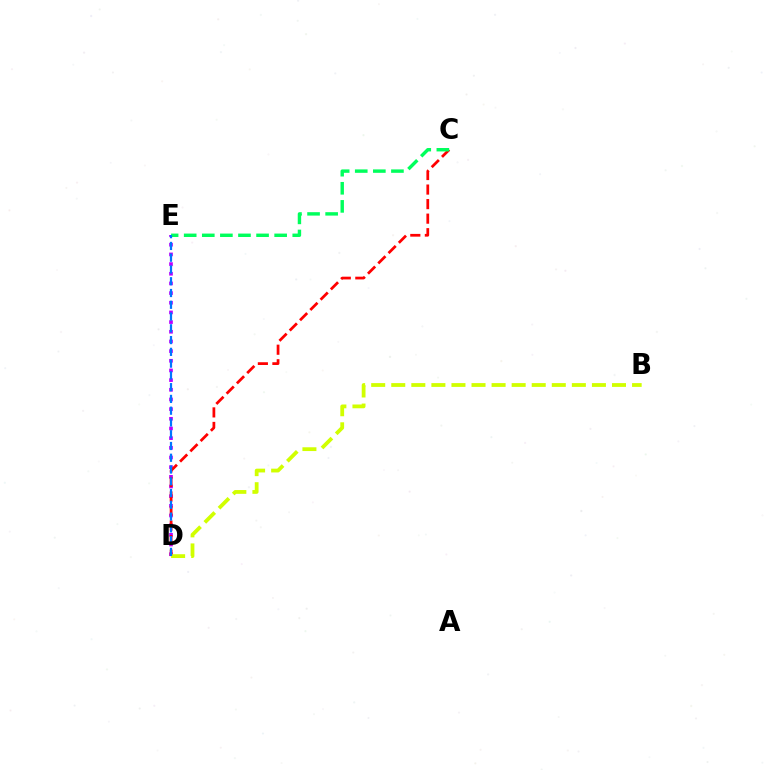{('D', 'E'): [{'color': '#b900ff', 'line_style': 'dotted', 'thickness': 2.63}, {'color': '#0074ff', 'line_style': 'dashed', 'thickness': 1.6}], ('C', 'D'): [{'color': '#ff0000', 'line_style': 'dashed', 'thickness': 1.98}], ('B', 'D'): [{'color': '#d1ff00', 'line_style': 'dashed', 'thickness': 2.73}], ('C', 'E'): [{'color': '#00ff5c', 'line_style': 'dashed', 'thickness': 2.46}]}